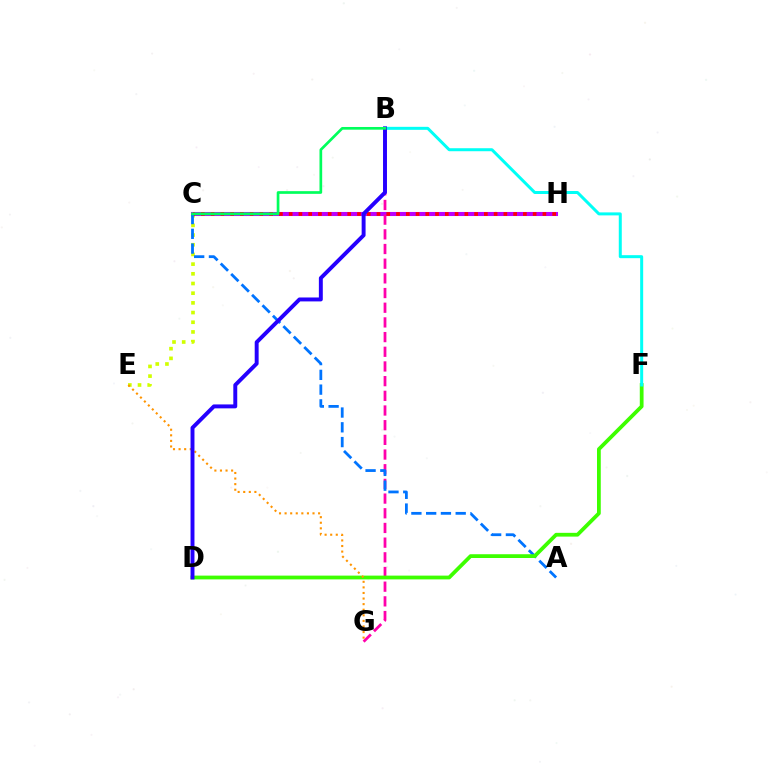{('C', 'E'): [{'color': '#d1ff00', 'line_style': 'dotted', 'thickness': 2.63}], ('C', 'H'): [{'color': '#b900ff', 'line_style': 'solid', 'thickness': 2.92}, {'color': '#ff0000', 'line_style': 'dotted', 'thickness': 2.65}], ('B', 'G'): [{'color': '#ff00ac', 'line_style': 'dashed', 'thickness': 1.99}], ('A', 'C'): [{'color': '#0074ff', 'line_style': 'dashed', 'thickness': 2.01}], ('D', 'F'): [{'color': '#3dff00', 'line_style': 'solid', 'thickness': 2.72}], ('E', 'G'): [{'color': '#ff9400', 'line_style': 'dotted', 'thickness': 1.52}], ('B', 'F'): [{'color': '#00fff6', 'line_style': 'solid', 'thickness': 2.16}], ('B', 'D'): [{'color': '#2500ff', 'line_style': 'solid', 'thickness': 2.83}], ('B', 'C'): [{'color': '#00ff5c', 'line_style': 'solid', 'thickness': 1.94}]}